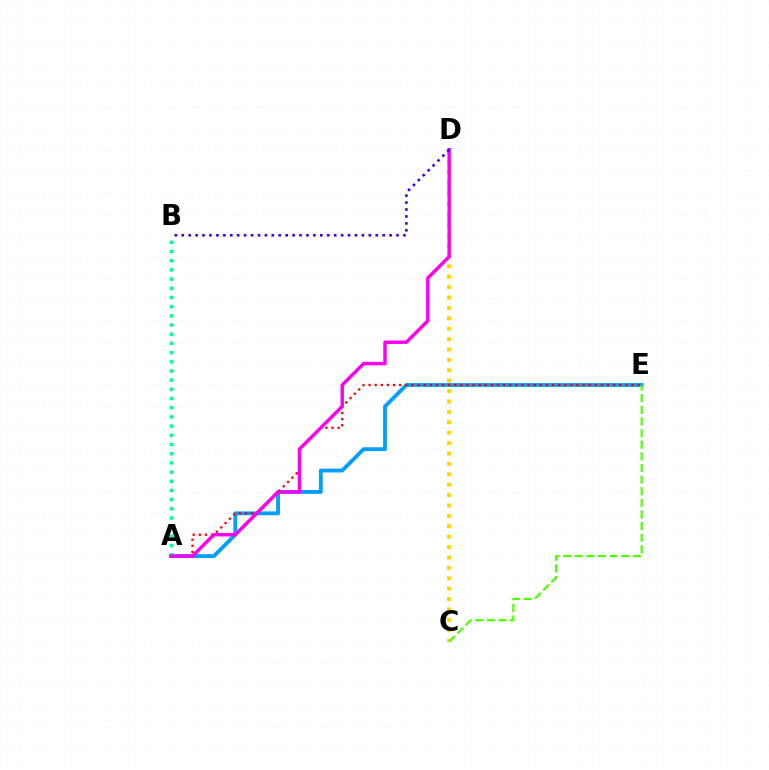{('C', 'D'): [{'color': '#ffd500', 'line_style': 'dotted', 'thickness': 2.82}], ('A', 'E'): [{'color': '#009eff', 'line_style': 'solid', 'thickness': 2.75}, {'color': '#ff0000', 'line_style': 'dotted', 'thickness': 1.66}], ('C', 'E'): [{'color': '#4fff00', 'line_style': 'dashed', 'thickness': 1.58}], ('A', 'B'): [{'color': '#00ff86', 'line_style': 'dotted', 'thickness': 2.5}], ('A', 'D'): [{'color': '#ff00ed', 'line_style': 'solid', 'thickness': 2.48}], ('B', 'D'): [{'color': '#3700ff', 'line_style': 'dotted', 'thickness': 1.88}]}